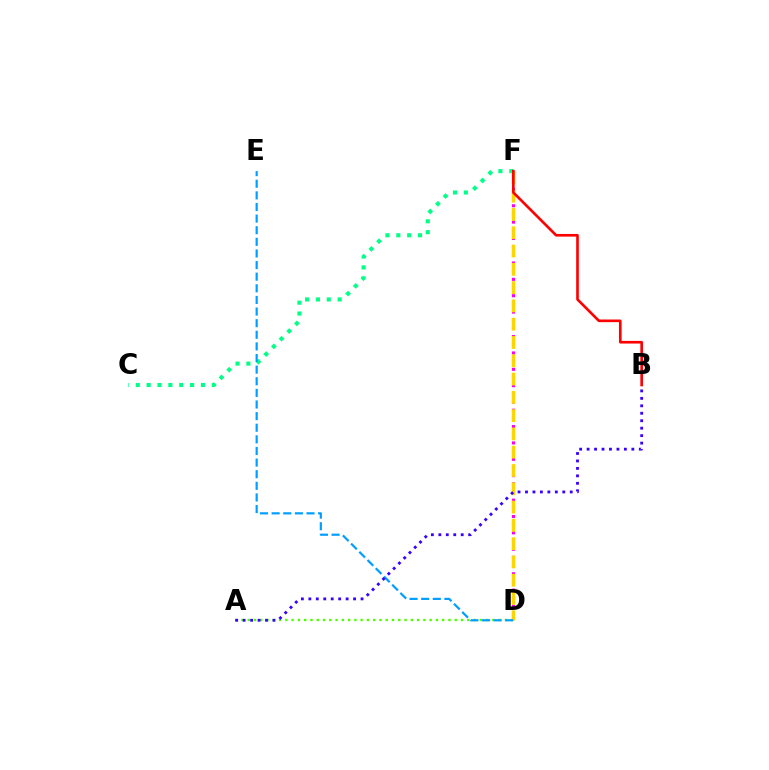{('A', 'D'): [{'color': '#4fff00', 'line_style': 'dotted', 'thickness': 1.7}], ('C', 'F'): [{'color': '#00ff86', 'line_style': 'dotted', 'thickness': 2.95}], ('D', 'F'): [{'color': '#ff00ed', 'line_style': 'dotted', 'thickness': 2.22}, {'color': '#ffd500', 'line_style': 'dashed', 'thickness': 2.48}], ('B', 'F'): [{'color': '#ff0000', 'line_style': 'solid', 'thickness': 1.91}], ('D', 'E'): [{'color': '#009eff', 'line_style': 'dashed', 'thickness': 1.58}], ('A', 'B'): [{'color': '#3700ff', 'line_style': 'dotted', 'thickness': 2.03}]}